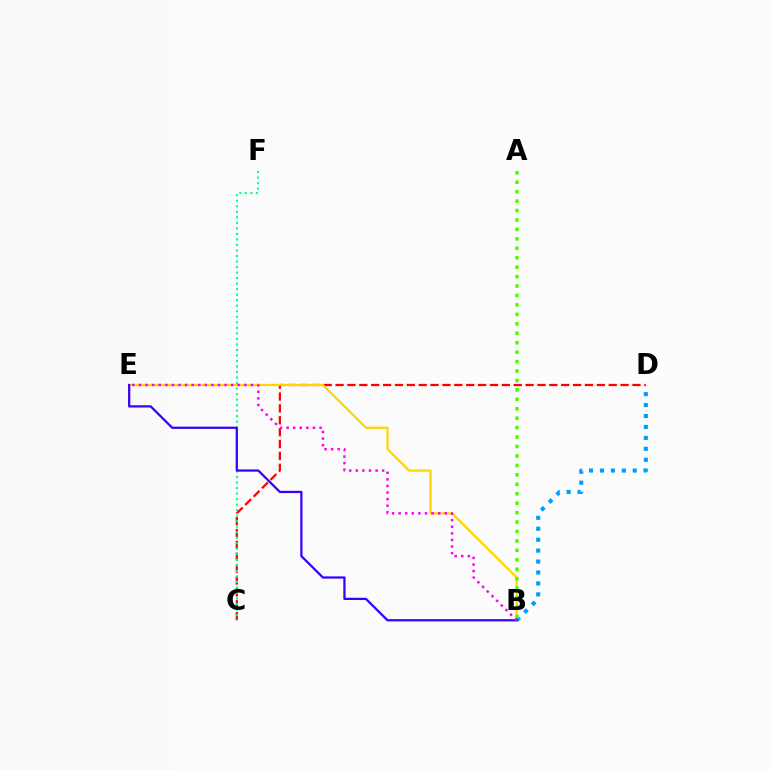{('C', 'D'): [{'color': '#ff0000', 'line_style': 'dashed', 'thickness': 1.61}], ('C', 'F'): [{'color': '#00ff86', 'line_style': 'dotted', 'thickness': 1.5}], ('B', 'E'): [{'color': '#ffd500', 'line_style': 'solid', 'thickness': 1.6}, {'color': '#3700ff', 'line_style': 'solid', 'thickness': 1.63}, {'color': '#ff00ed', 'line_style': 'dotted', 'thickness': 1.79}], ('B', 'D'): [{'color': '#009eff', 'line_style': 'dotted', 'thickness': 2.97}], ('A', 'B'): [{'color': '#4fff00', 'line_style': 'dotted', 'thickness': 2.56}]}